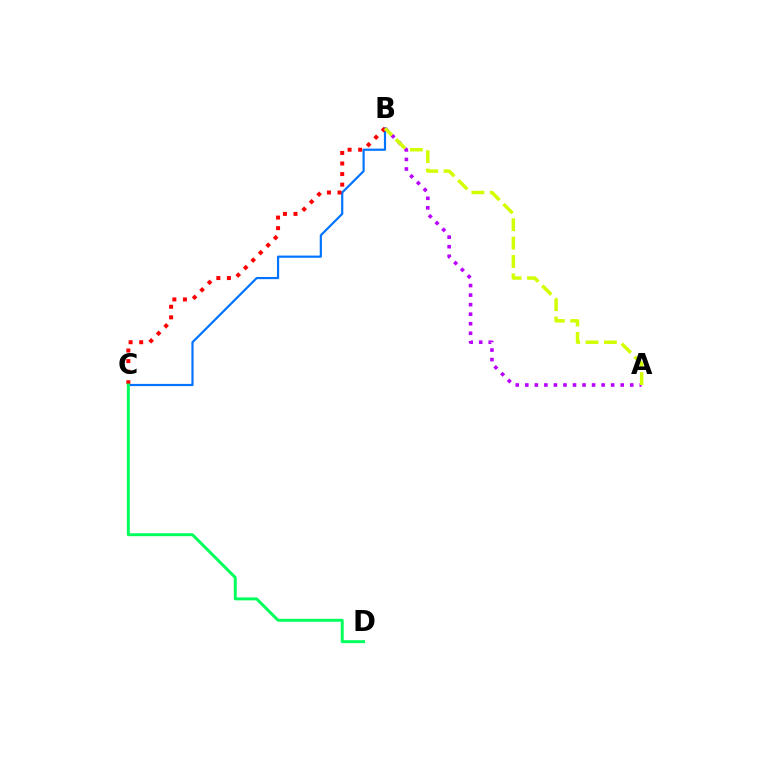{('B', 'C'): [{'color': '#0074ff', 'line_style': 'solid', 'thickness': 1.58}, {'color': '#ff0000', 'line_style': 'dotted', 'thickness': 2.87}], ('A', 'B'): [{'color': '#b900ff', 'line_style': 'dotted', 'thickness': 2.59}, {'color': '#d1ff00', 'line_style': 'dashed', 'thickness': 2.5}], ('C', 'D'): [{'color': '#00ff5c', 'line_style': 'solid', 'thickness': 2.12}]}